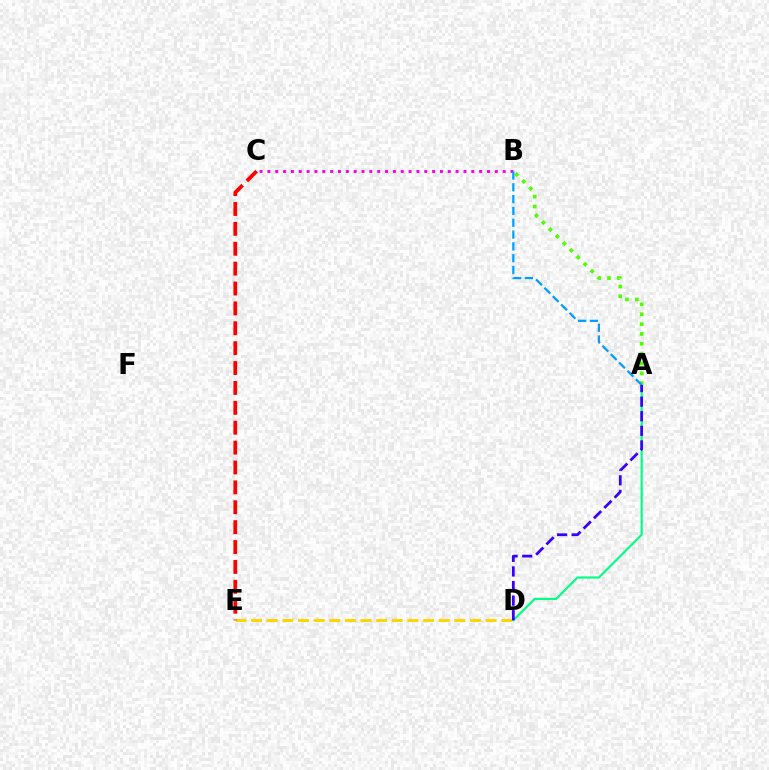{('B', 'C'): [{'color': '#ff00ed', 'line_style': 'dotted', 'thickness': 2.13}], ('A', 'D'): [{'color': '#00ff86', 'line_style': 'solid', 'thickness': 1.57}, {'color': '#3700ff', 'line_style': 'dashed', 'thickness': 1.98}], ('A', 'B'): [{'color': '#4fff00', 'line_style': 'dotted', 'thickness': 2.67}, {'color': '#009eff', 'line_style': 'dashed', 'thickness': 1.61}], ('D', 'E'): [{'color': '#ffd500', 'line_style': 'dashed', 'thickness': 2.12}], ('C', 'E'): [{'color': '#ff0000', 'line_style': 'dashed', 'thickness': 2.7}]}